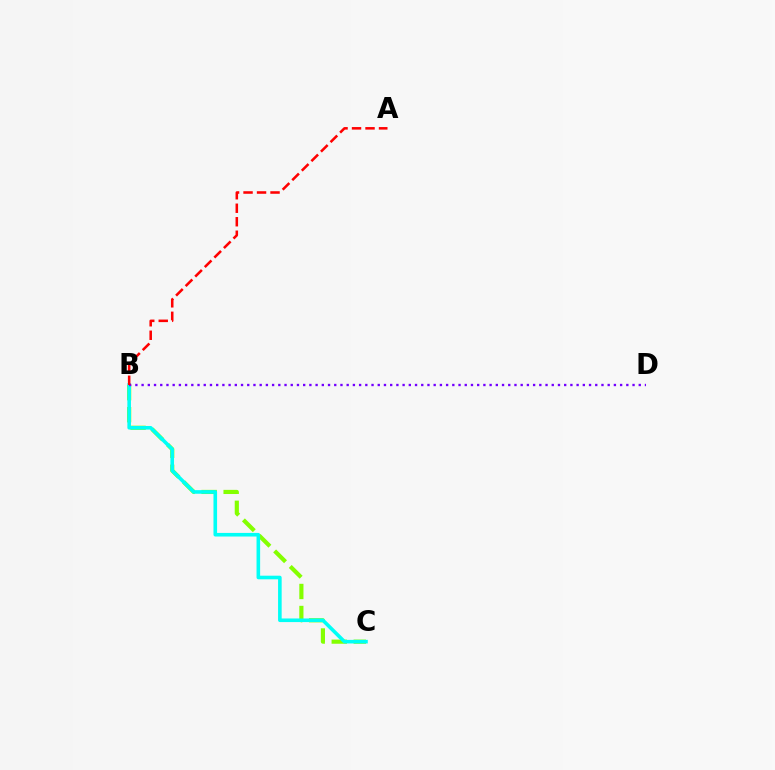{('B', 'C'): [{'color': '#84ff00', 'line_style': 'dashed', 'thickness': 2.99}, {'color': '#00fff6', 'line_style': 'solid', 'thickness': 2.59}], ('B', 'D'): [{'color': '#7200ff', 'line_style': 'dotted', 'thickness': 1.69}], ('A', 'B'): [{'color': '#ff0000', 'line_style': 'dashed', 'thickness': 1.83}]}